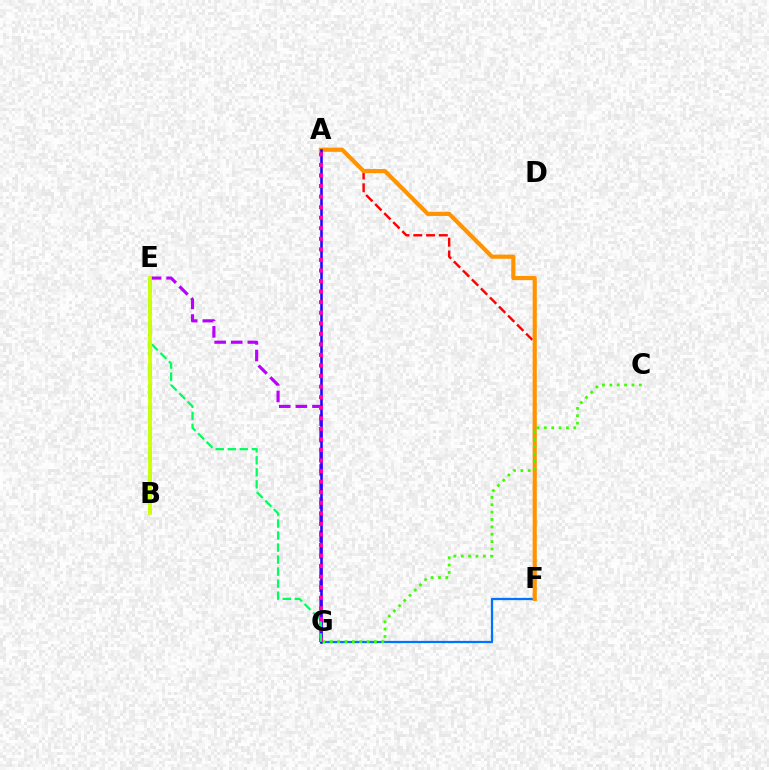{('A', 'F'): [{'color': '#ff0000', 'line_style': 'dashed', 'thickness': 1.73}, {'color': '#ff9400', 'line_style': 'solid', 'thickness': 3.0}], ('B', 'E'): [{'color': '#00fff6', 'line_style': 'dashed', 'thickness': 2.88}, {'color': '#d1ff00', 'line_style': 'solid', 'thickness': 2.71}], ('E', 'G'): [{'color': '#b900ff', 'line_style': 'dashed', 'thickness': 2.26}, {'color': '#00ff5c', 'line_style': 'dashed', 'thickness': 1.63}], ('F', 'G'): [{'color': '#0074ff', 'line_style': 'solid', 'thickness': 1.62}], ('A', 'G'): [{'color': '#2500ff', 'line_style': 'solid', 'thickness': 1.84}, {'color': '#ff00ac', 'line_style': 'dotted', 'thickness': 2.87}], ('C', 'G'): [{'color': '#3dff00', 'line_style': 'dotted', 'thickness': 2.0}]}